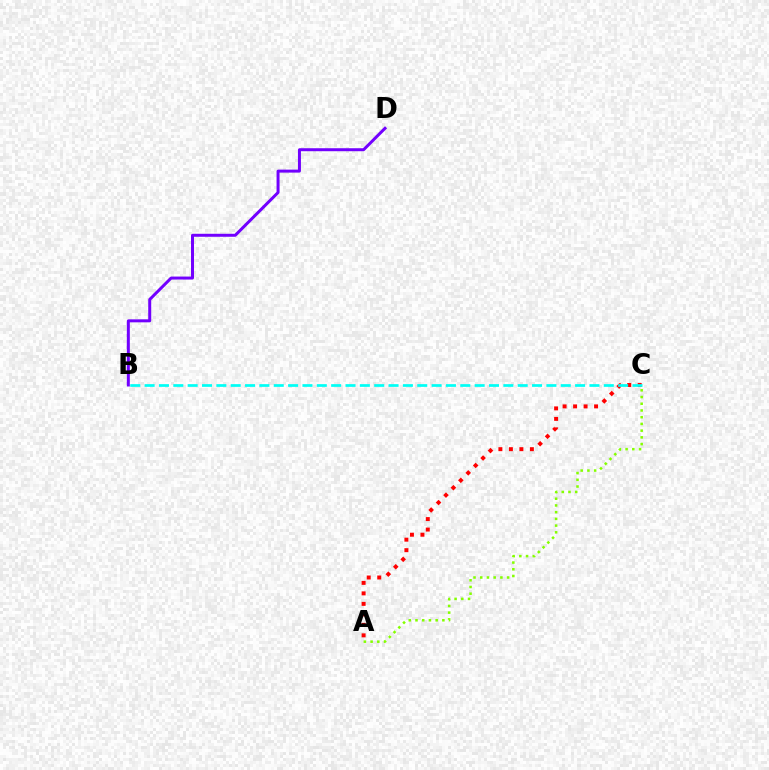{('A', 'C'): [{'color': '#ff0000', 'line_style': 'dotted', 'thickness': 2.85}, {'color': '#84ff00', 'line_style': 'dotted', 'thickness': 1.83}], ('B', 'D'): [{'color': '#7200ff', 'line_style': 'solid', 'thickness': 2.15}], ('B', 'C'): [{'color': '#00fff6', 'line_style': 'dashed', 'thickness': 1.95}]}